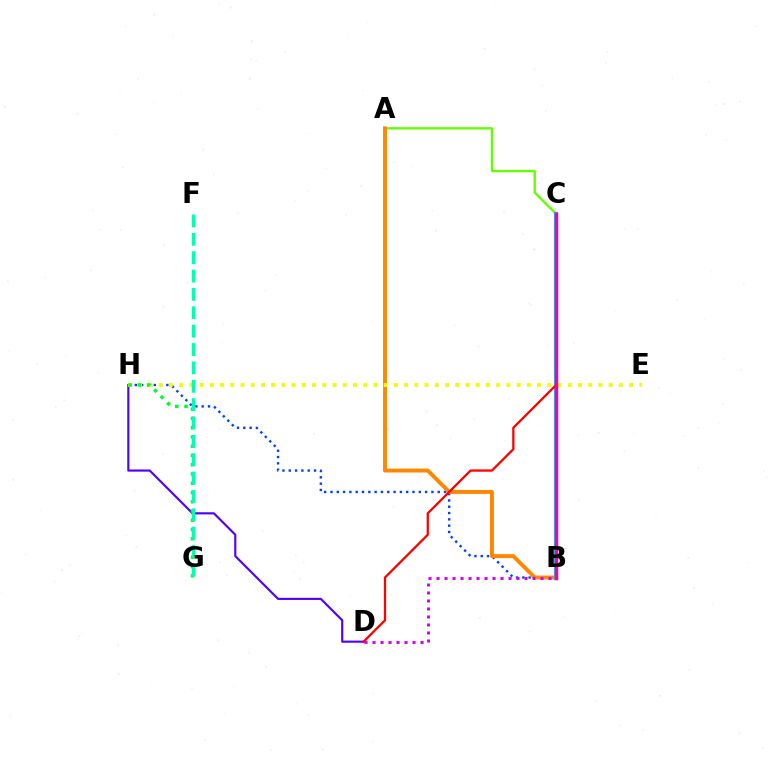{('A', 'C'): [{'color': '#66ff00', 'line_style': 'solid', 'thickness': 1.7}], ('D', 'H'): [{'color': '#4f00ff', 'line_style': 'solid', 'thickness': 1.55}], ('B', 'H'): [{'color': '#003fff', 'line_style': 'dotted', 'thickness': 1.71}], ('A', 'B'): [{'color': '#ff8800', 'line_style': 'solid', 'thickness': 2.83}], ('B', 'D'): [{'color': '#d600ff', 'line_style': 'dotted', 'thickness': 2.17}], ('B', 'C'): [{'color': '#00c7ff', 'line_style': 'solid', 'thickness': 2.98}, {'color': '#ff00a0', 'line_style': 'solid', 'thickness': 2.5}], ('E', 'H'): [{'color': '#eeff00', 'line_style': 'dotted', 'thickness': 2.78}], ('C', 'D'): [{'color': '#ff0000', 'line_style': 'solid', 'thickness': 1.64}], ('G', 'H'): [{'color': '#00ff27', 'line_style': 'dotted', 'thickness': 2.52}], ('F', 'G'): [{'color': '#00ffaf', 'line_style': 'dashed', 'thickness': 2.5}]}